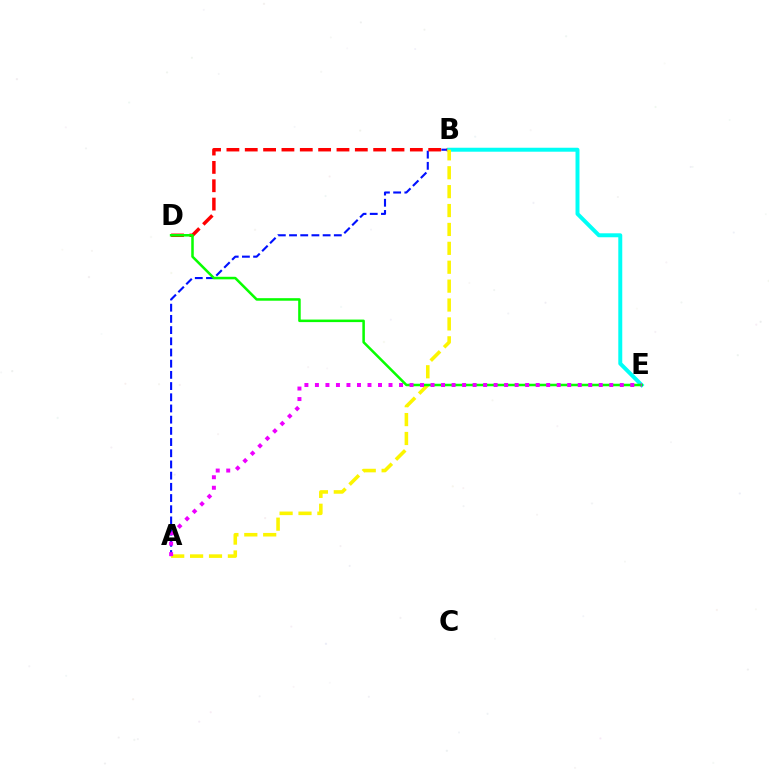{('A', 'B'): [{'color': '#0010ff', 'line_style': 'dashed', 'thickness': 1.52}, {'color': '#fcf500', 'line_style': 'dashed', 'thickness': 2.57}], ('B', 'D'): [{'color': '#ff0000', 'line_style': 'dashed', 'thickness': 2.49}], ('B', 'E'): [{'color': '#00fff6', 'line_style': 'solid', 'thickness': 2.85}], ('D', 'E'): [{'color': '#08ff00', 'line_style': 'solid', 'thickness': 1.82}], ('A', 'E'): [{'color': '#ee00ff', 'line_style': 'dotted', 'thickness': 2.86}]}